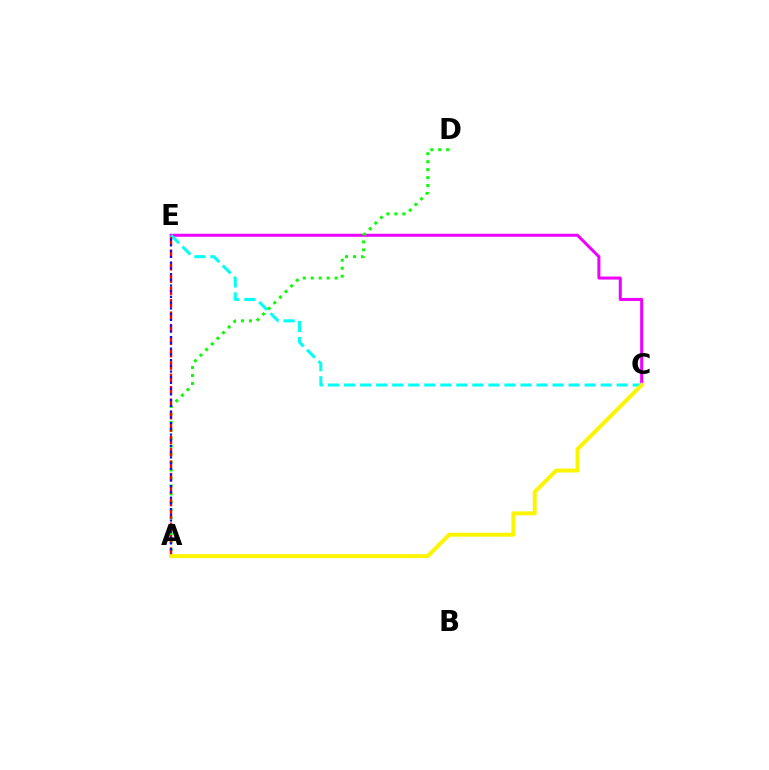{('C', 'E'): [{'color': '#ee00ff', 'line_style': 'solid', 'thickness': 2.17}, {'color': '#00fff6', 'line_style': 'dashed', 'thickness': 2.18}], ('A', 'D'): [{'color': '#08ff00', 'line_style': 'dotted', 'thickness': 2.16}], ('A', 'E'): [{'color': '#ff0000', 'line_style': 'dashed', 'thickness': 1.69}, {'color': '#0010ff', 'line_style': 'dotted', 'thickness': 1.56}], ('A', 'C'): [{'color': '#fcf500', 'line_style': 'solid', 'thickness': 2.84}]}